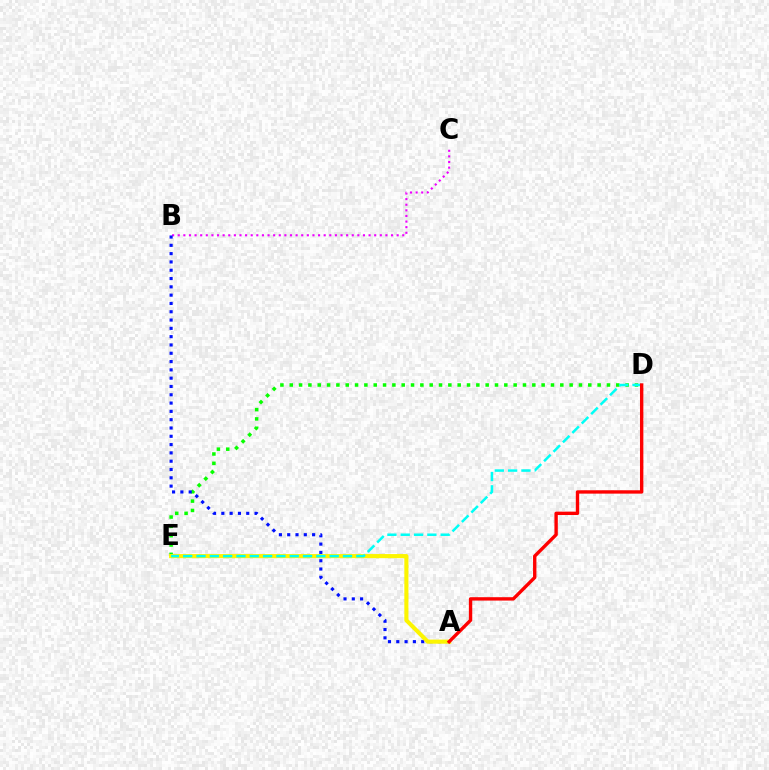{('B', 'C'): [{'color': '#ee00ff', 'line_style': 'dotted', 'thickness': 1.53}], ('D', 'E'): [{'color': '#08ff00', 'line_style': 'dotted', 'thickness': 2.53}, {'color': '#00fff6', 'line_style': 'dashed', 'thickness': 1.81}], ('A', 'B'): [{'color': '#0010ff', 'line_style': 'dotted', 'thickness': 2.26}], ('A', 'E'): [{'color': '#fcf500', 'line_style': 'solid', 'thickness': 2.95}], ('A', 'D'): [{'color': '#ff0000', 'line_style': 'solid', 'thickness': 2.43}]}